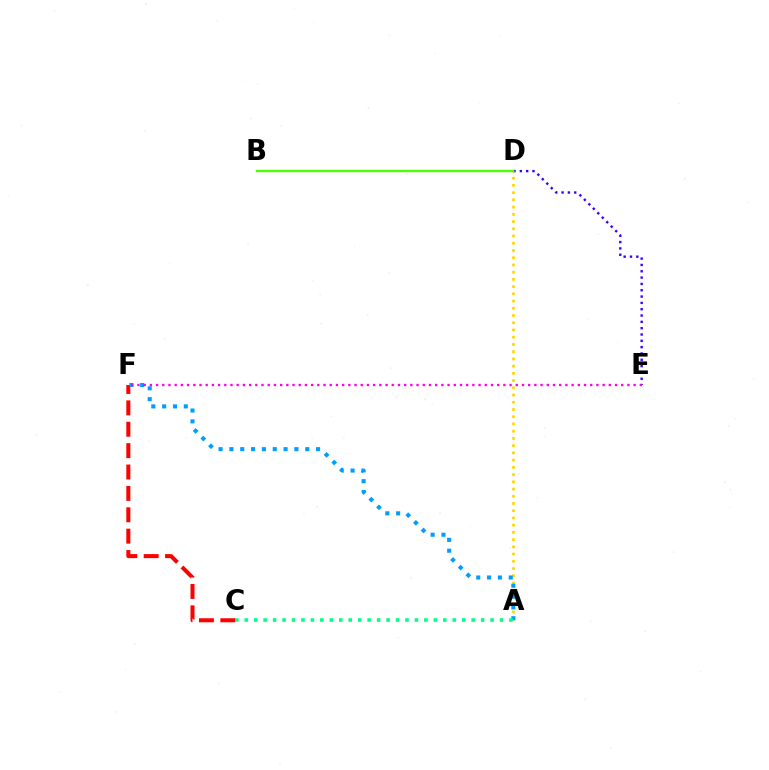{('D', 'E'): [{'color': '#3700ff', 'line_style': 'dotted', 'thickness': 1.72}], ('A', 'D'): [{'color': '#ffd500', 'line_style': 'dotted', 'thickness': 1.96}], ('C', 'F'): [{'color': '#ff0000', 'line_style': 'dashed', 'thickness': 2.9}], ('A', 'F'): [{'color': '#009eff', 'line_style': 'dotted', 'thickness': 2.94}], ('B', 'D'): [{'color': '#4fff00', 'line_style': 'solid', 'thickness': 1.73}], ('A', 'C'): [{'color': '#00ff86', 'line_style': 'dotted', 'thickness': 2.57}], ('E', 'F'): [{'color': '#ff00ed', 'line_style': 'dotted', 'thickness': 1.69}]}